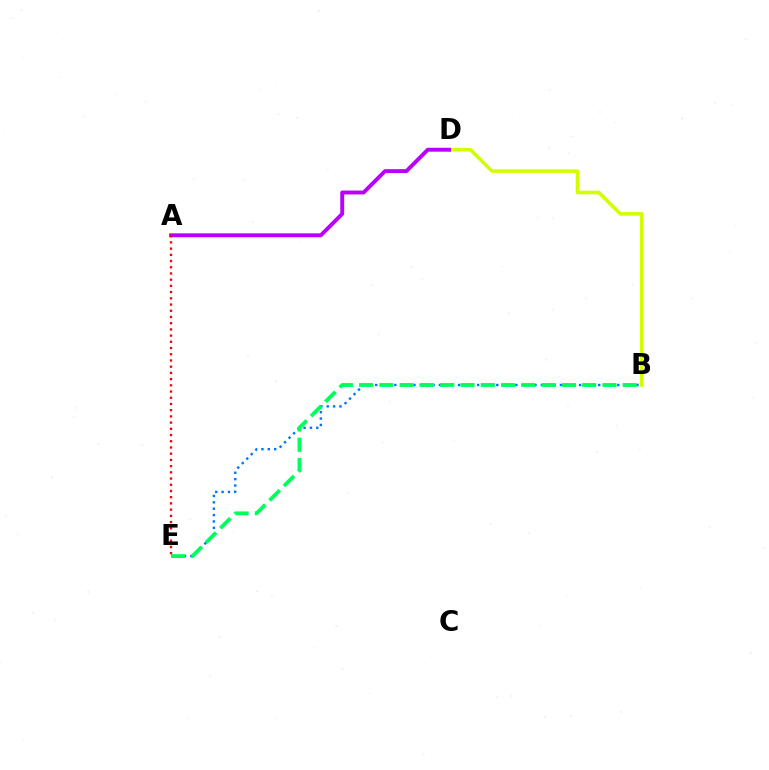{('B', 'D'): [{'color': '#d1ff00', 'line_style': 'solid', 'thickness': 2.58}], ('A', 'D'): [{'color': '#b900ff', 'line_style': 'solid', 'thickness': 2.81}], ('B', 'E'): [{'color': '#0074ff', 'line_style': 'dotted', 'thickness': 1.73}, {'color': '#00ff5c', 'line_style': 'dashed', 'thickness': 2.75}], ('A', 'E'): [{'color': '#ff0000', 'line_style': 'dotted', 'thickness': 1.69}]}